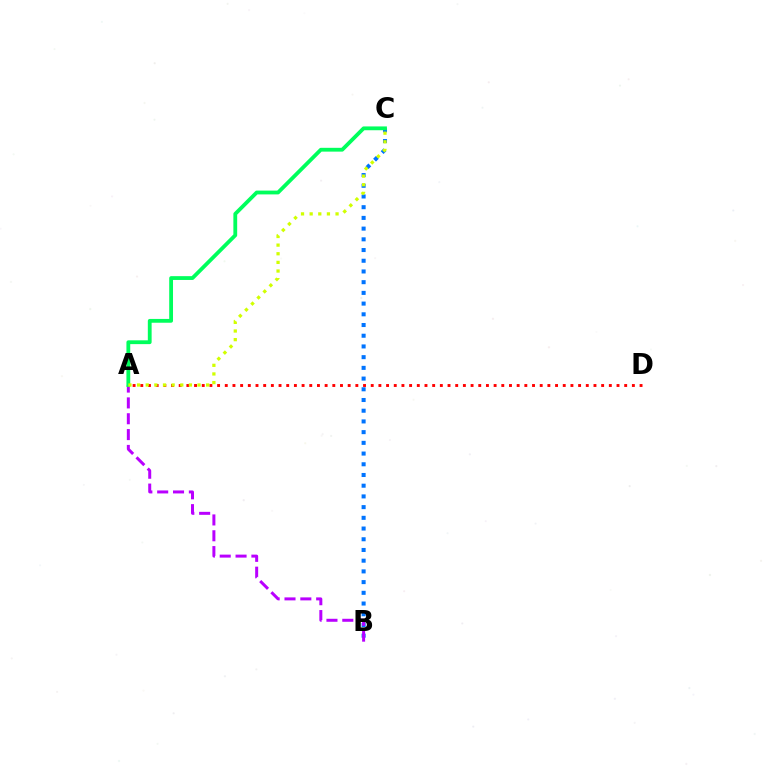{('B', 'C'): [{'color': '#0074ff', 'line_style': 'dotted', 'thickness': 2.91}], ('A', 'D'): [{'color': '#ff0000', 'line_style': 'dotted', 'thickness': 2.09}], ('A', 'B'): [{'color': '#b900ff', 'line_style': 'dashed', 'thickness': 2.15}], ('A', 'C'): [{'color': '#00ff5c', 'line_style': 'solid', 'thickness': 2.74}, {'color': '#d1ff00', 'line_style': 'dotted', 'thickness': 2.35}]}